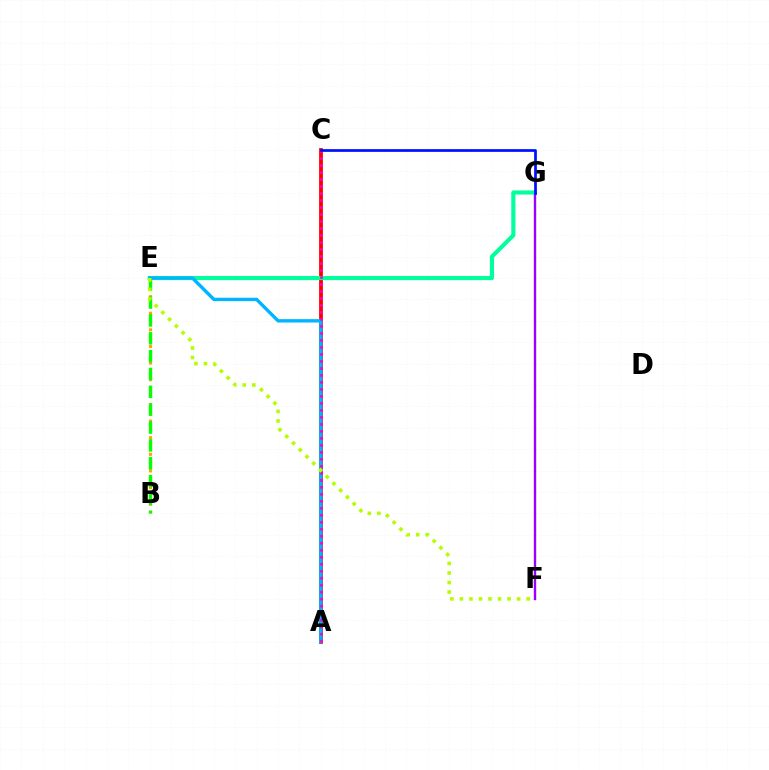{('F', 'G'): [{'color': '#9b00ff', 'line_style': 'solid', 'thickness': 1.71}], ('A', 'C'): [{'color': '#ff0000', 'line_style': 'solid', 'thickness': 2.72}, {'color': '#ff00bd', 'line_style': 'dotted', 'thickness': 1.9}], ('B', 'E'): [{'color': '#ffa500', 'line_style': 'dotted', 'thickness': 2.25}, {'color': '#08ff00', 'line_style': 'dashed', 'thickness': 2.43}], ('E', 'G'): [{'color': '#00ff9d', 'line_style': 'solid', 'thickness': 2.96}], ('A', 'E'): [{'color': '#00b5ff', 'line_style': 'solid', 'thickness': 2.44}], ('E', 'F'): [{'color': '#b3ff00', 'line_style': 'dotted', 'thickness': 2.59}], ('C', 'G'): [{'color': '#0010ff', 'line_style': 'solid', 'thickness': 1.97}]}